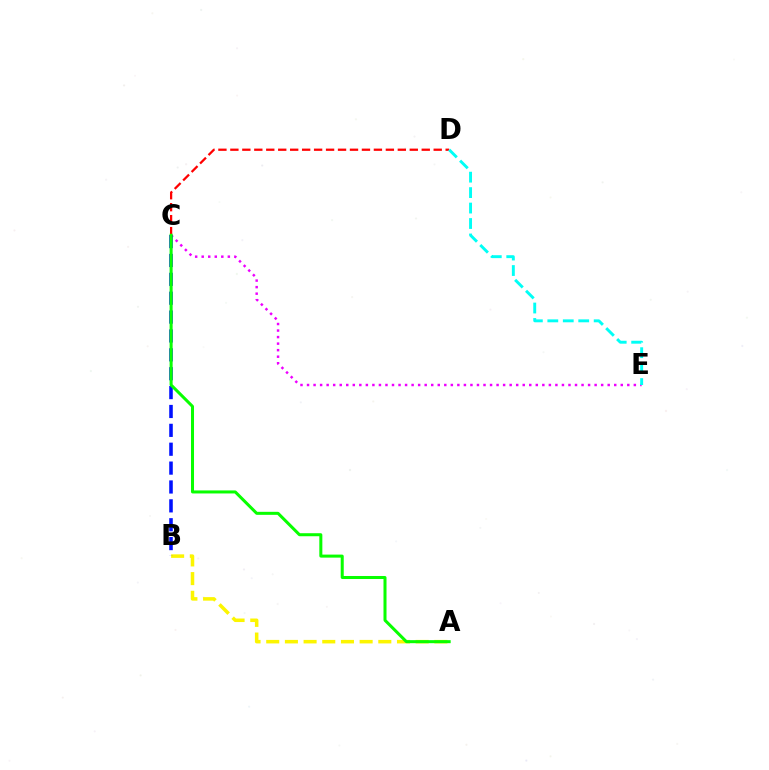{('C', 'E'): [{'color': '#ee00ff', 'line_style': 'dotted', 'thickness': 1.78}], ('A', 'B'): [{'color': '#fcf500', 'line_style': 'dashed', 'thickness': 2.54}], ('B', 'C'): [{'color': '#0010ff', 'line_style': 'dashed', 'thickness': 2.56}], ('C', 'D'): [{'color': '#ff0000', 'line_style': 'dashed', 'thickness': 1.62}], ('A', 'C'): [{'color': '#08ff00', 'line_style': 'solid', 'thickness': 2.18}], ('D', 'E'): [{'color': '#00fff6', 'line_style': 'dashed', 'thickness': 2.1}]}